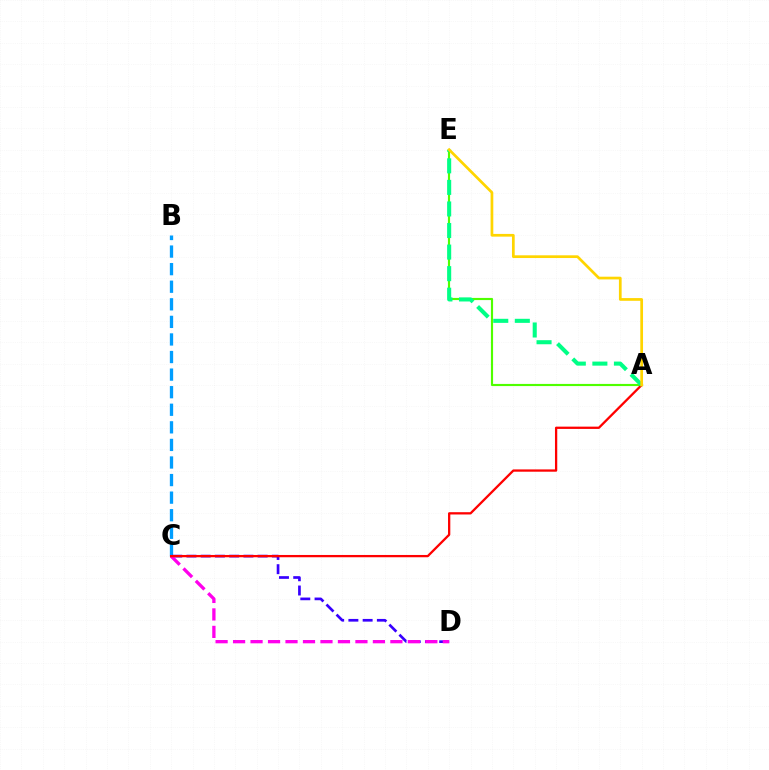{('B', 'C'): [{'color': '#009eff', 'line_style': 'dashed', 'thickness': 2.39}], ('A', 'E'): [{'color': '#4fff00', 'line_style': 'solid', 'thickness': 1.55}, {'color': '#00ff86', 'line_style': 'dashed', 'thickness': 2.93}, {'color': '#ffd500', 'line_style': 'solid', 'thickness': 1.96}], ('C', 'D'): [{'color': '#3700ff', 'line_style': 'dashed', 'thickness': 1.93}, {'color': '#ff00ed', 'line_style': 'dashed', 'thickness': 2.37}], ('A', 'C'): [{'color': '#ff0000', 'line_style': 'solid', 'thickness': 1.65}]}